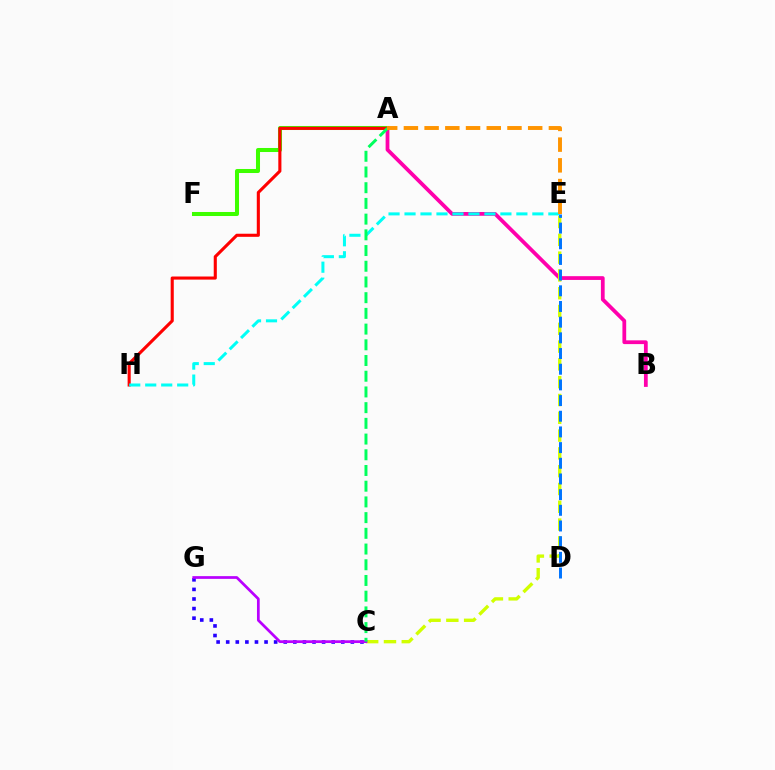{('A', 'B'): [{'color': '#ff00ac', 'line_style': 'solid', 'thickness': 2.71}], ('C', 'G'): [{'color': '#2500ff', 'line_style': 'dotted', 'thickness': 2.61}, {'color': '#b900ff', 'line_style': 'solid', 'thickness': 1.96}], ('A', 'F'): [{'color': '#3dff00', 'line_style': 'solid', 'thickness': 2.9}], ('C', 'E'): [{'color': '#d1ff00', 'line_style': 'dashed', 'thickness': 2.42}], ('A', 'H'): [{'color': '#ff0000', 'line_style': 'solid', 'thickness': 2.23}], ('E', 'H'): [{'color': '#00fff6', 'line_style': 'dashed', 'thickness': 2.17}], ('A', 'C'): [{'color': '#00ff5c', 'line_style': 'dashed', 'thickness': 2.13}], ('A', 'E'): [{'color': '#ff9400', 'line_style': 'dashed', 'thickness': 2.81}], ('D', 'E'): [{'color': '#0074ff', 'line_style': 'dashed', 'thickness': 2.13}]}